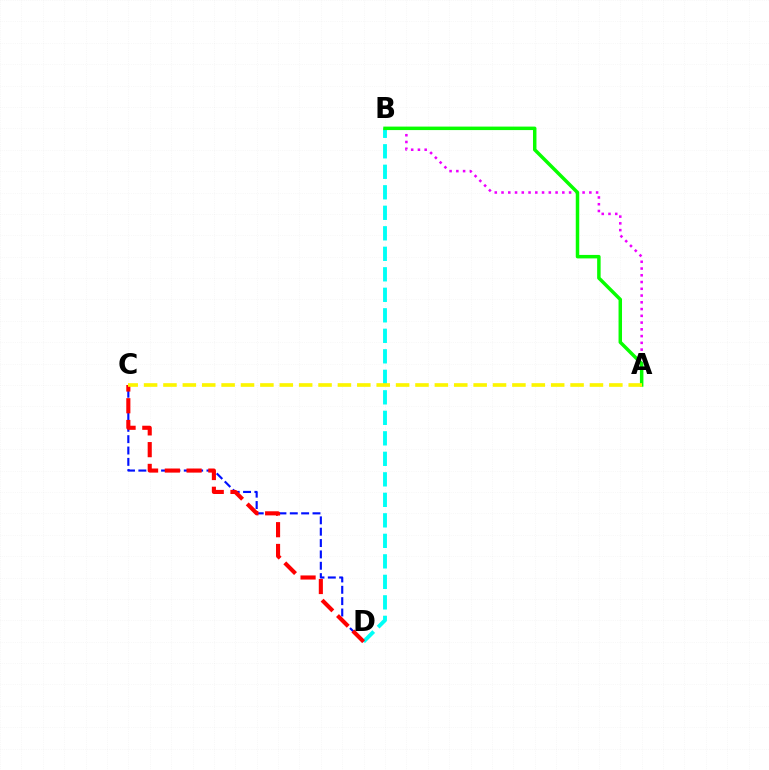{('C', 'D'): [{'color': '#0010ff', 'line_style': 'dashed', 'thickness': 1.54}, {'color': '#ff0000', 'line_style': 'dashed', 'thickness': 2.96}], ('B', 'D'): [{'color': '#00fff6', 'line_style': 'dashed', 'thickness': 2.79}], ('A', 'B'): [{'color': '#ee00ff', 'line_style': 'dotted', 'thickness': 1.84}, {'color': '#08ff00', 'line_style': 'solid', 'thickness': 2.5}], ('A', 'C'): [{'color': '#fcf500', 'line_style': 'dashed', 'thickness': 2.63}]}